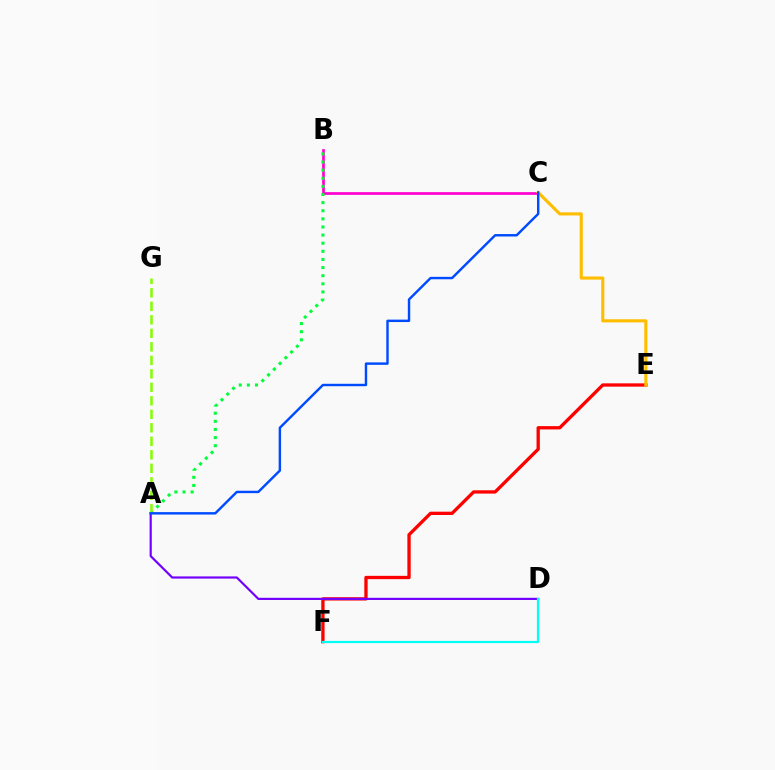{('B', 'C'): [{'color': '#ff00cf', 'line_style': 'solid', 'thickness': 1.94}], ('A', 'B'): [{'color': '#00ff39', 'line_style': 'dotted', 'thickness': 2.21}], ('E', 'F'): [{'color': '#ff0000', 'line_style': 'solid', 'thickness': 2.38}], ('A', 'D'): [{'color': '#7200ff', 'line_style': 'solid', 'thickness': 1.57}], ('C', 'E'): [{'color': '#ffbd00', 'line_style': 'solid', 'thickness': 2.25}], ('A', 'G'): [{'color': '#84ff00', 'line_style': 'dashed', 'thickness': 1.83}], ('D', 'F'): [{'color': '#00fff6', 'line_style': 'solid', 'thickness': 1.59}], ('A', 'C'): [{'color': '#004bff', 'line_style': 'solid', 'thickness': 1.75}]}